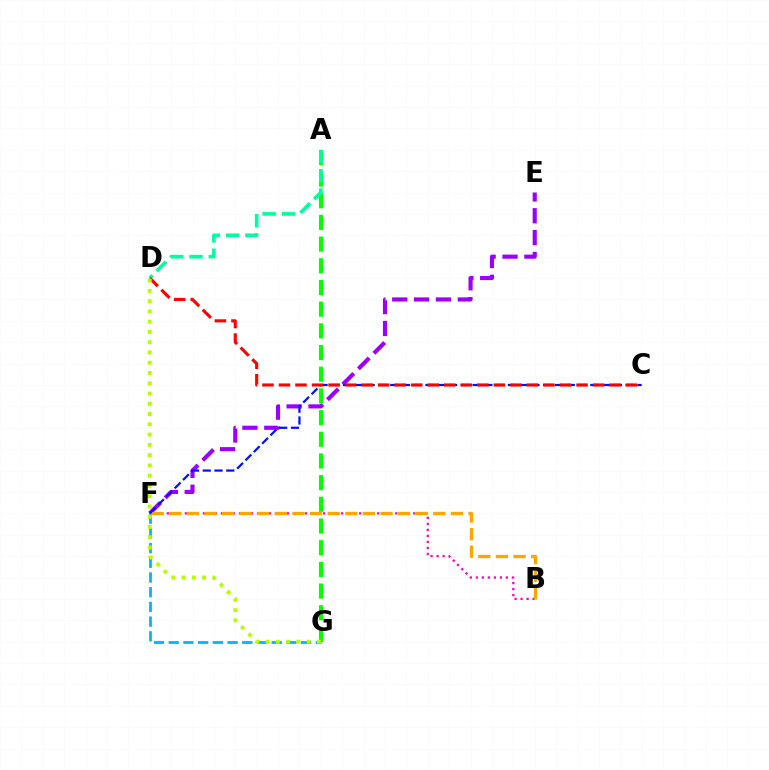{('B', 'F'): [{'color': '#ff00bd', 'line_style': 'dotted', 'thickness': 1.63}, {'color': '#ffa500', 'line_style': 'dashed', 'thickness': 2.39}], ('E', 'F'): [{'color': '#9b00ff', 'line_style': 'dashed', 'thickness': 2.97}], ('A', 'G'): [{'color': '#08ff00', 'line_style': 'dashed', 'thickness': 2.95}], ('F', 'G'): [{'color': '#00b5ff', 'line_style': 'dashed', 'thickness': 2.0}], ('A', 'D'): [{'color': '#00ff9d', 'line_style': 'dashed', 'thickness': 2.62}], ('C', 'F'): [{'color': '#0010ff', 'line_style': 'dashed', 'thickness': 1.6}], ('C', 'D'): [{'color': '#ff0000', 'line_style': 'dashed', 'thickness': 2.25}], ('D', 'G'): [{'color': '#b3ff00', 'line_style': 'dotted', 'thickness': 2.79}]}